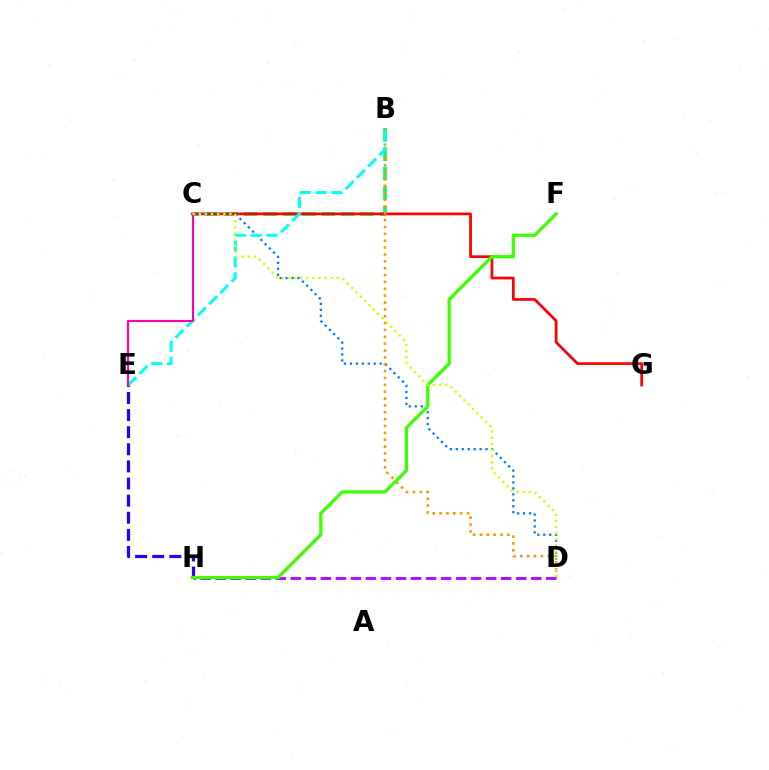{('B', 'C'): [{'color': '#00ff5c', 'line_style': 'dashed', 'thickness': 2.64}], ('E', 'H'): [{'color': '#2500ff', 'line_style': 'dashed', 'thickness': 2.32}], ('C', 'G'): [{'color': '#ff0000', 'line_style': 'solid', 'thickness': 1.97}], ('C', 'D'): [{'color': '#0074ff', 'line_style': 'dotted', 'thickness': 1.61}, {'color': '#d1ff00', 'line_style': 'dotted', 'thickness': 1.66}], ('B', 'D'): [{'color': '#ff9400', 'line_style': 'dotted', 'thickness': 1.86}], ('D', 'H'): [{'color': '#b900ff', 'line_style': 'dashed', 'thickness': 2.04}], ('F', 'H'): [{'color': '#3dff00', 'line_style': 'solid', 'thickness': 2.35}], ('B', 'E'): [{'color': '#00fff6', 'line_style': 'dashed', 'thickness': 2.15}], ('C', 'E'): [{'color': '#ff00ac', 'line_style': 'solid', 'thickness': 1.51}]}